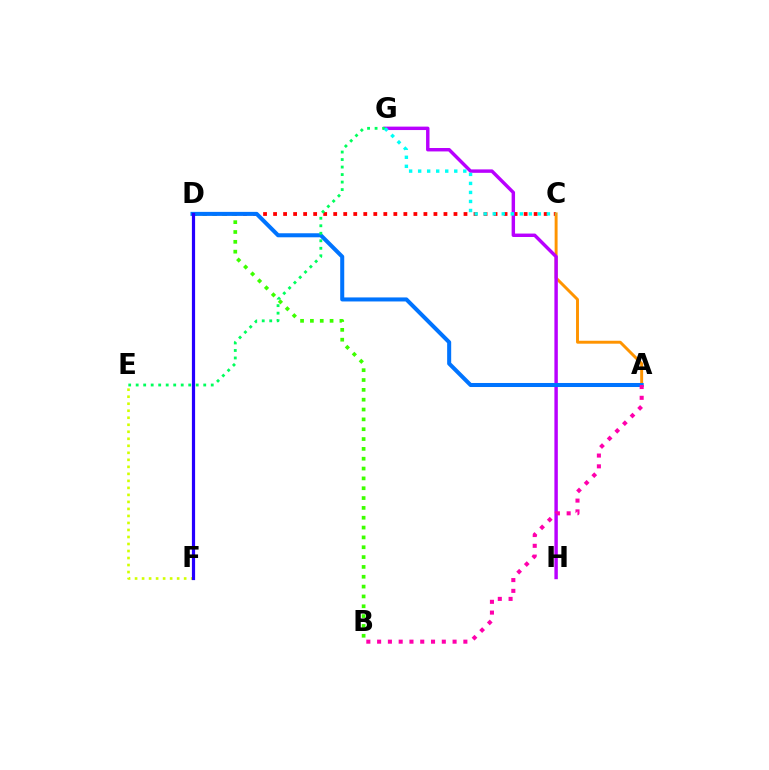{('C', 'D'): [{'color': '#ff0000', 'line_style': 'dotted', 'thickness': 2.72}], ('B', 'D'): [{'color': '#3dff00', 'line_style': 'dotted', 'thickness': 2.67}], ('A', 'C'): [{'color': '#ff9400', 'line_style': 'solid', 'thickness': 2.11}], ('G', 'H'): [{'color': '#b900ff', 'line_style': 'solid', 'thickness': 2.47}], ('A', 'D'): [{'color': '#0074ff', 'line_style': 'solid', 'thickness': 2.9}], ('E', 'G'): [{'color': '#00ff5c', 'line_style': 'dotted', 'thickness': 2.04}], ('A', 'B'): [{'color': '#ff00ac', 'line_style': 'dotted', 'thickness': 2.93}], ('C', 'G'): [{'color': '#00fff6', 'line_style': 'dotted', 'thickness': 2.45}], ('E', 'F'): [{'color': '#d1ff00', 'line_style': 'dotted', 'thickness': 1.91}], ('D', 'F'): [{'color': '#2500ff', 'line_style': 'solid', 'thickness': 2.31}]}